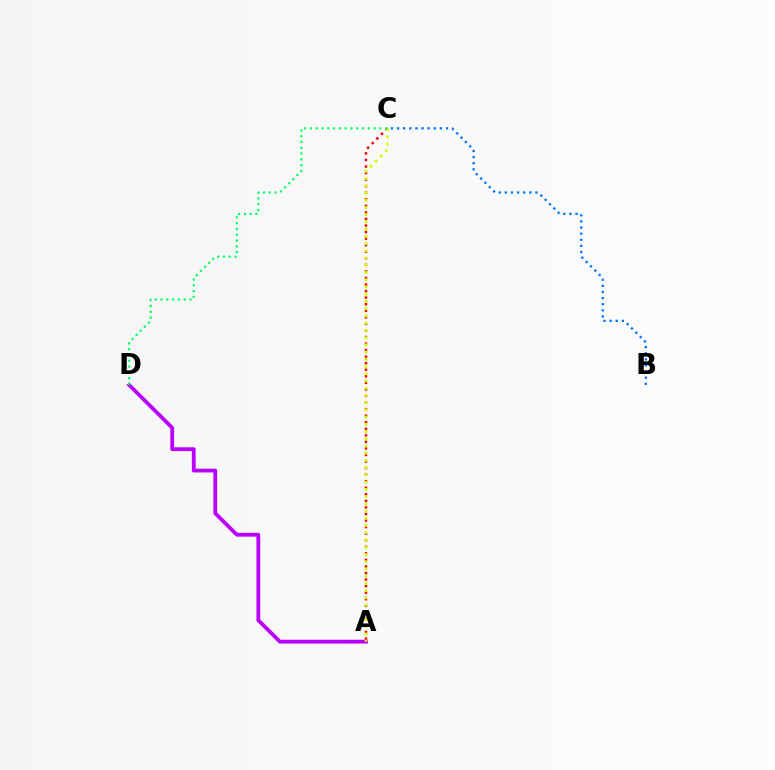{('A', 'D'): [{'color': '#b900ff', 'line_style': 'solid', 'thickness': 2.74}], ('A', 'C'): [{'color': '#ff0000', 'line_style': 'dotted', 'thickness': 1.78}, {'color': '#d1ff00', 'line_style': 'dotted', 'thickness': 1.96}], ('B', 'C'): [{'color': '#0074ff', 'line_style': 'dotted', 'thickness': 1.66}], ('C', 'D'): [{'color': '#00ff5c', 'line_style': 'dotted', 'thickness': 1.57}]}